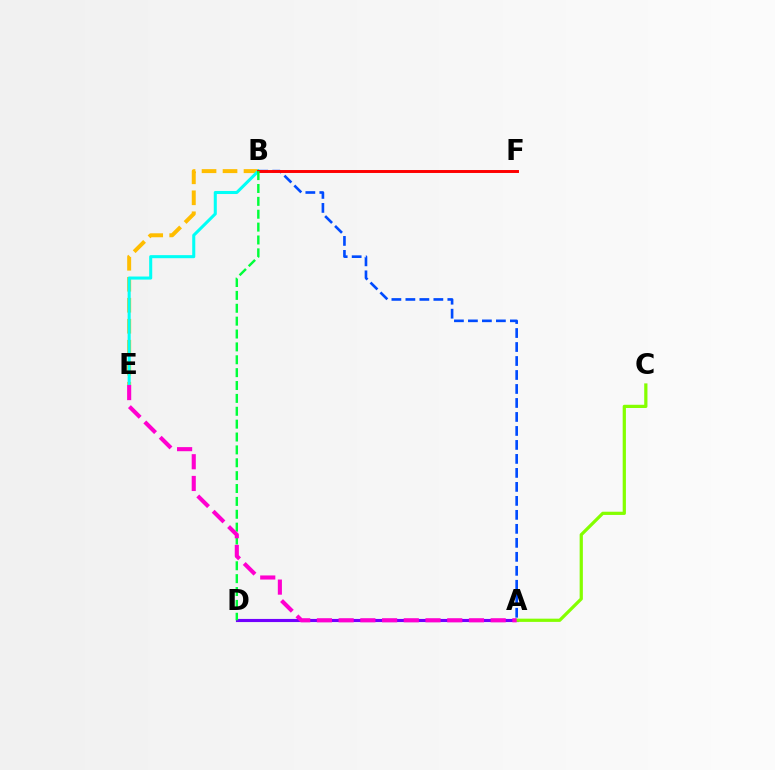{('A', 'D'): [{'color': '#7200ff', 'line_style': 'solid', 'thickness': 2.26}], ('B', 'E'): [{'color': '#ffbd00', 'line_style': 'dashed', 'thickness': 2.85}, {'color': '#00fff6', 'line_style': 'solid', 'thickness': 2.2}], ('A', 'B'): [{'color': '#004bff', 'line_style': 'dashed', 'thickness': 1.9}], ('A', 'C'): [{'color': '#84ff00', 'line_style': 'solid', 'thickness': 2.32}], ('B', 'F'): [{'color': '#ff0000', 'line_style': 'solid', 'thickness': 2.12}], ('B', 'D'): [{'color': '#00ff39', 'line_style': 'dashed', 'thickness': 1.75}], ('A', 'E'): [{'color': '#ff00cf', 'line_style': 'dashed', 'thickness': 2.95}]}